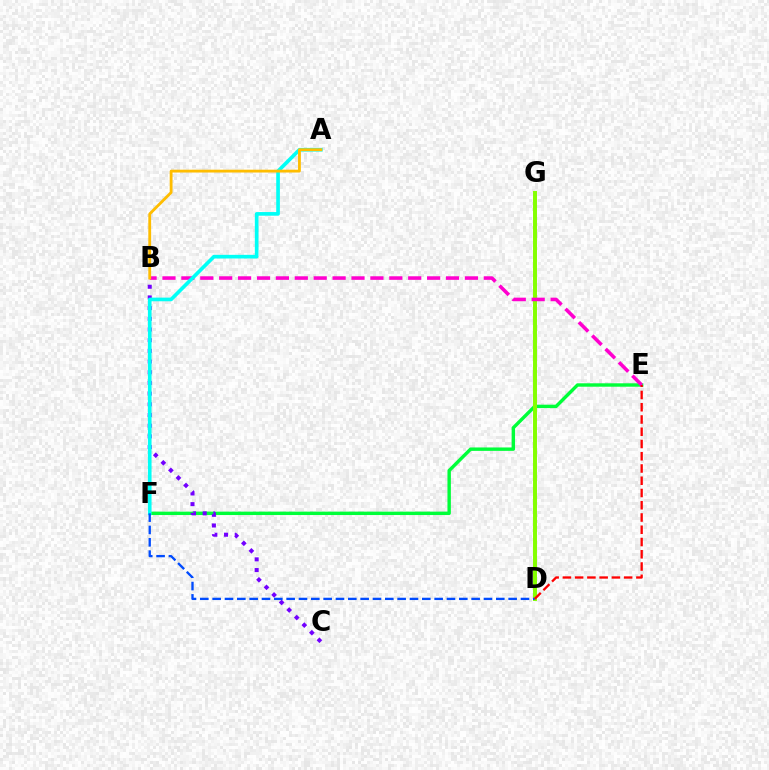{('E', 'F'): [{'color': '#00ff39', 'line_style': 'solid', 'thickness': 2.46}], ('D', 'G'): [{'color': '#84ff00', 'line_style': 'solid', 'thickness': 2.85}], ('B', 'E'): [{'color': '#ff00cf', 'line_style': 'dashed', 'thickness': 2.57}], ('B', 'C'): [{'color': '#7200ff', 'line_style': 'dotted', 'thickness': 2.9}], ('A', 'F'): [{'color': '#00fff6', 'line_style': 'solid', 'thickness': 2.63}], ('D', 'F'): [{'color': '#004bff', 'line_style': 'dashed', 'thickness': 1.68}], ('A', 'B'): [{'color': '#ffbd00', 'line_style': 'solid', 'thickness': 2.03}], ('D', 'E'): [{'color': '#ff0000', 'line_style': 'dashed', 'thickness': 1.66}]}